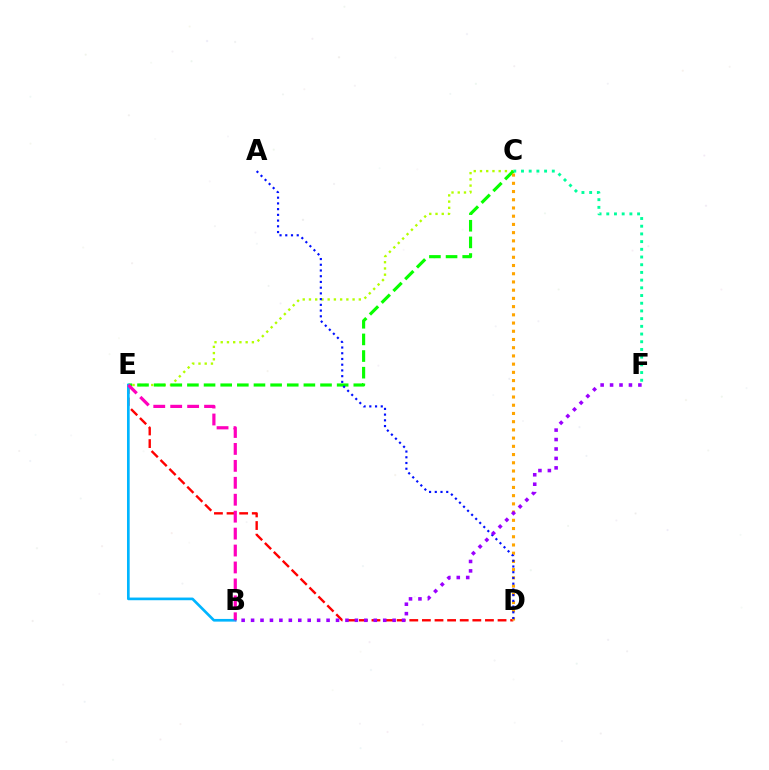{('C', 'E'): [{'color': '#b3ff00', 'line_style': 'dotted', 'thickness': 1.69}, {'color': '#08ff00', 'line_style': 'dashed', 'thickness': 2.26}], ('C', 'F'): [{'color': '#00ff9d', 'line_style': 'dotted', 'thickness': 2.09}], ('D', 'E'): [{'color': '#ff0000', 'line_style': 'dashed', 'thickness': 1.71}], ('B', 'E'): [{'color': '#00b5ff', 'line_style': 'solid', 'thickness': 1.93}, {'color': '#ff00bd', 'line_style': 'dashed', 'thickness': 2.3}], ('C', 'D'): [{'color': '#ffa500', 'line_style': 'dotted', 'thickness': 2.23}], ('A', 'D'): [{'color': '#0010ff', 'line_style': 'dotted', 'thickness': 1.56}], ('B', 'F'): [{'color': '#9b00ff', 'line_style': 'dotted', 'thickness': 2.56}]}